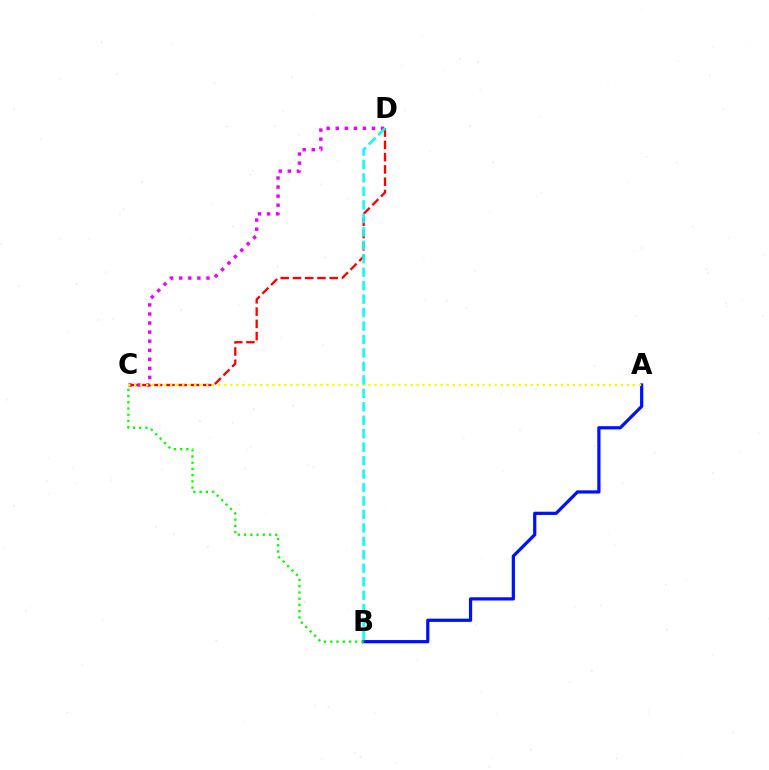{('C', 'D'): [{'color': '#ee00ff', 'line_style': 'dotted', 'thickness': 2.46}, {'color': '#ff0000', 'line_style': 'dashed', 'thickness': 1.67}], ('A', 'B'): [{'color': '#0010ff', 'line_style': 'solid', 'thickness': 2.32}], ('A', 'C'): [{'color': '#fcf500', 'line_style': 'dotted', 'thickness': 1.63}], ('B', 'D'): [{'color': '#00fff6', 'line_style': 'dashed', 'thickness': 1.83}], ('B', 'C'): [{'color': '#08ff00', 'line_style': 'dotted', 'thickness': 1.69}]}